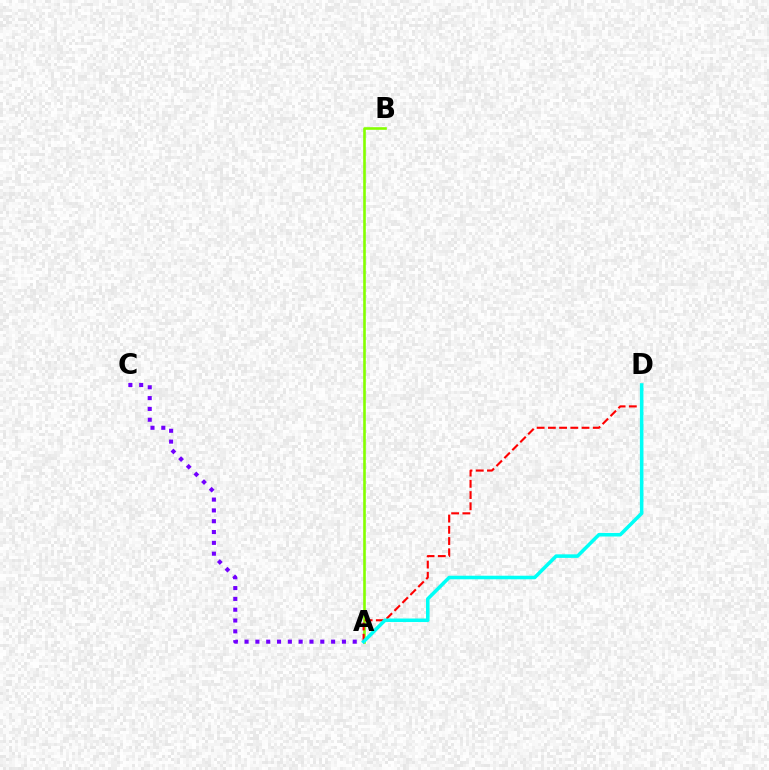{('A', 'B'): [{'color': '#84ff00', 'line_style': 'solid', 'thickness': 1.89}], ('A', 'D'): [{'color': '#ff0000', 'line_style': 'dashed', 'thickness': 1.53}, {'color': '#00fff6', 'line_style': 'solid', 'thickness': 2.55}], ('A', 'C'): [{'color': '#7200ff', 'line_style': 'dotted', 'thickness': 2.94}]}